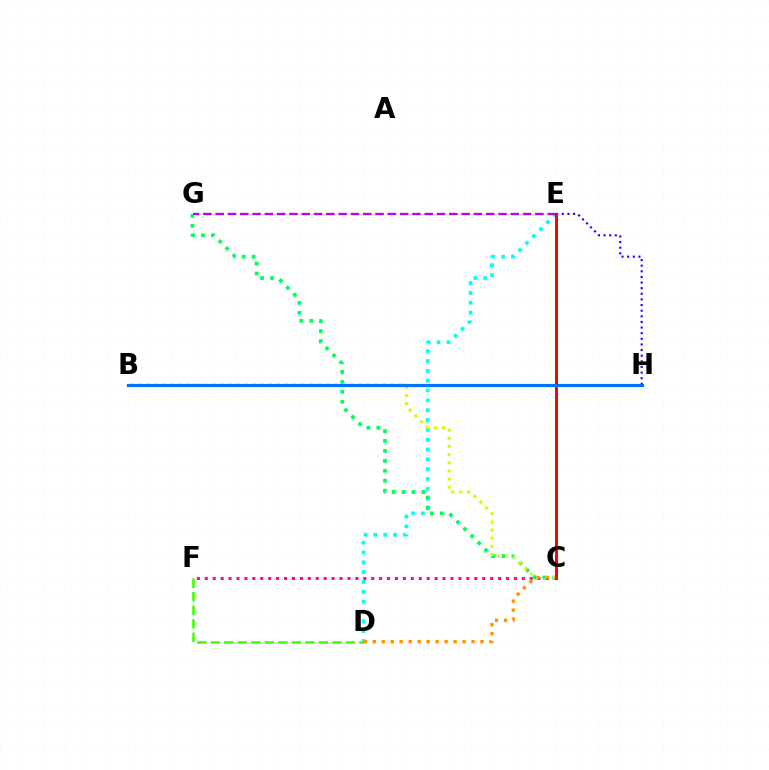{('D', 'E'): [{'color': '#00fff6', 'line_style': 'dotted', 'thickness': 2.67}], ('C', 'F'): [{'color': '#ff00ac', 'line_style': 'dotted', 'thickness': 2.15}], ('D', 'F'): [{'color': '#3dff00', 'line_style': 'dashed', 'thickness': 1.84}], ('C', 'G'): [{'color': '#00ff5c', 'line_style': 'dotted', 'thickness': 2.7}], ('E', 'H'): [{'color': '#2500ff', 'line_style': 'dotted', 'thickness': 1.53}], ('B', 'C'): [{'color': '#d1ff00', 'line_style': 'dotted', 'thickness': 2.21}], ('E', 'G'): [{'color': '#b900ff', 'line_style': 'dashed', 'thickness': 1.67}], ('C', 'D'): [{'color': '#ff9400', 'line_style': 'dotted', 'thickness': 2.44}], ('C', 'E'): [{'color': '#ff0000', 'line_style': 'solid', 'thickness': 2.14}], ('B', 'H'): [{'color': '#0074ff', 'line_style': 'solid', 'thickness': 2.29}]}